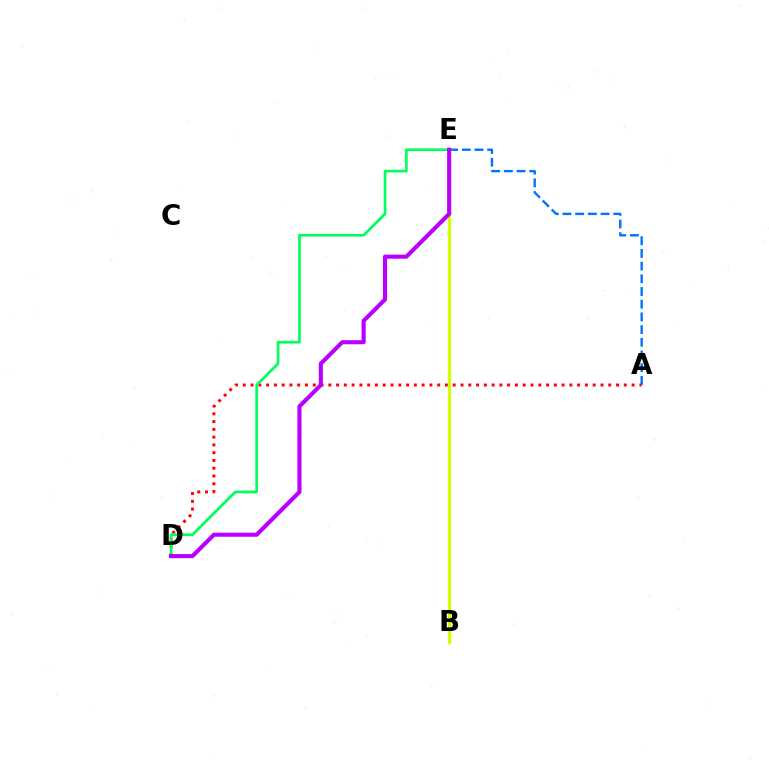{('A', 'E'): [{'color': '#0074ff', 'line_style': 'dashed', 'thickness': 1.72}], ('A', 'D'): [{'color': '#ff0000', 'line_style': 'dotted', 'thickness': 2.11}], ('D', 'E'): [{'color': '#00ff5c', 'line_style': 'solid', 'thickness': 1.93}, {'color': '#b900ff', 'line_style': 'solid', 'thickness': 2.96}], ('B', 'E'): [{'color': '#d1ff00', 'line_style': 'solid', 'thickness': 2.35}]}